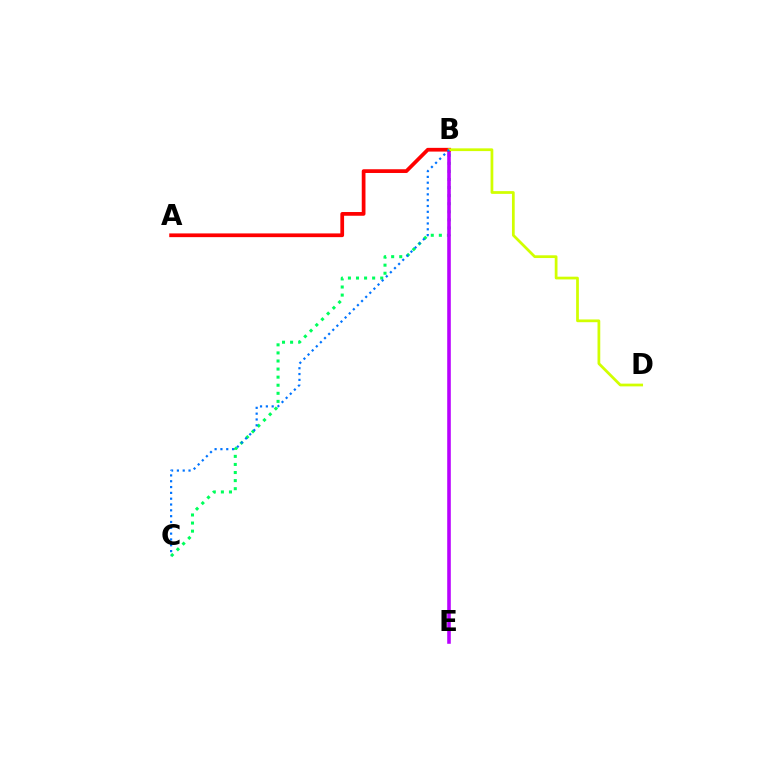{('B', 'C'): [{'color': '#00ff5c', 'line_style': 'dotted', 'thickness': 2.19}, {'color': '#0074ff', 'line_style': 'dotted', 'thickness': 1.58}], ('B', 'E'): [{'color': '#b900ff', 'line_style': 'solid', 'thickness': 2.58}], ('A', 'B'): [{'color': '#ff0000', 'line_style': 'solid', 'thickness': 2.69}], ('B', 'D'): [{'color': '#d1ff00', 'line_style': 'solid', 'thickness': 1.98}]}